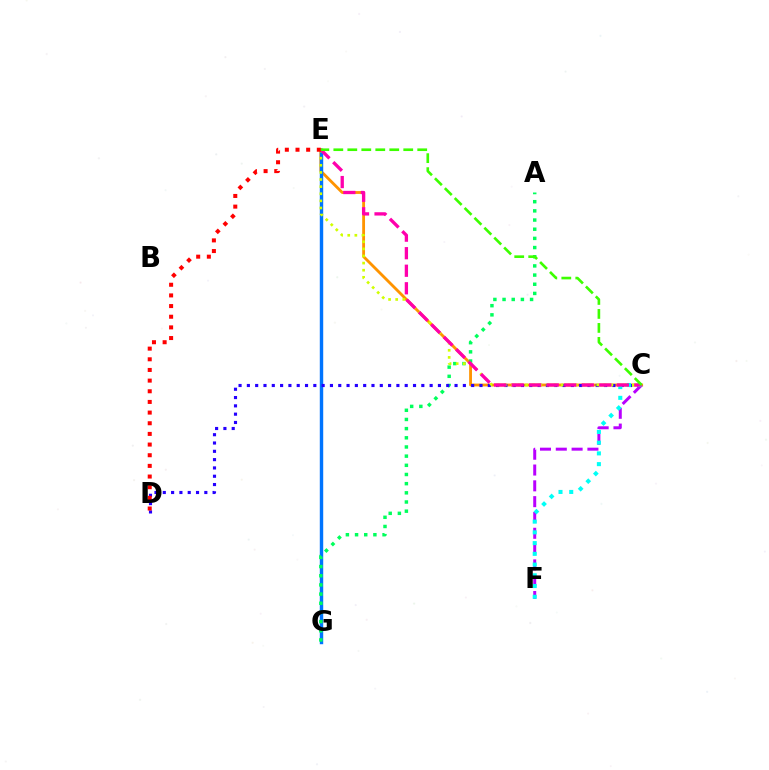{('C', 'E'): [{'color': '#ff9400', 'line_style': 'solid', 'thickness': 2.04}, {'color': '#d1ff00', 'line_style': 'dotted', 'thickness': 1.93}, {'color': '#ff00ac', 'line_style': 'dashed', 'thickness': 2.38}, {'color': '#3dff00', 'line_style': 'dashed', 'thickness': 1.9}], ('E', 'G'): [{'color': '#0074ff', 'line_style': 'solid', 'thickness': 2.46}], ('A', 'G'): [{'color': '#00ff5c', 'line_style': 'dotted', 'thickness': 2.49}], ('C', 'D'): [{'color': '#2500ff', 'line_style': 'dotted', 'thickness': 2.26}], ('C', 'F'): [{'color': '#b900ff', 'line_style': 'dashed', 'thickness': 2.15}, {'color': '#00fff6', 'line_style': 'dotted', 'thickness': 2.92}], ('D', 'E'): [{'color': '#ff0000', 'line_style': 'dotted', 'thickness': 2.9}]}